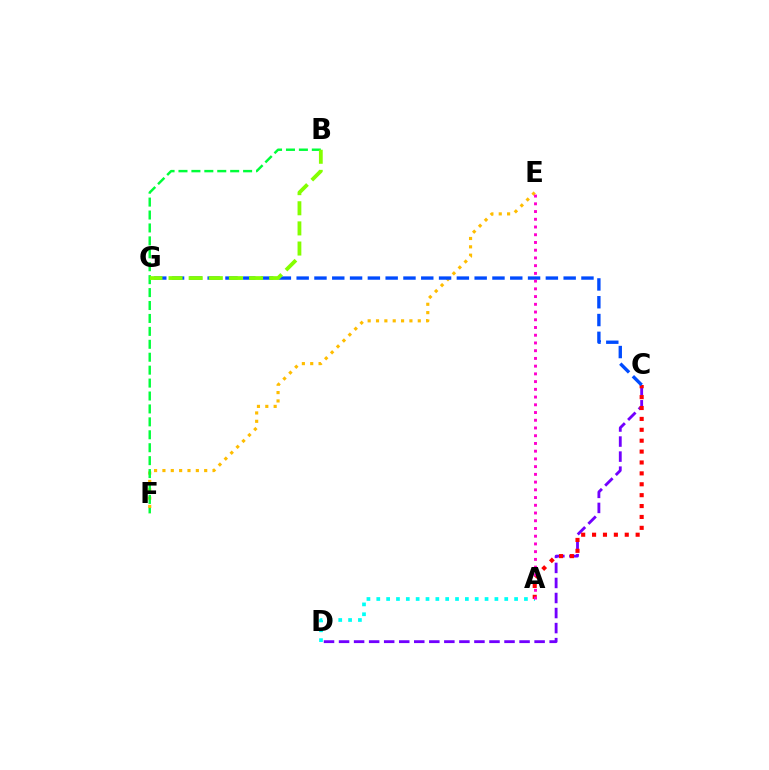{('C', 'D'): [{'color': '#7200ff', 'line_style': 'dashed', 'thickness': 2.04}], ('A', 'D'): [{'color': '#00fff6', 'line_style': 'dotted', 'thickness': 2.67}], ('E', 'F'): [{'color': '#ffbd00', 'line_style': 'dotted', 'thickness': 2.27}], ('A', 'C'): [{'color': '#ff0000', 'line_style': 'dotted', 'thickness': 2.96}], ('C', 'G'): [{'color': '#004bff', 'line_style': 'dashed', 'thickness': 2.42}], ('B', 'F'): [{'color': '#00ff39', 'line_style': 'dashed', 'thickness': 1.76}], ('B', 'G'): [{'color': '#84ff00', 'line_style': 'dashed', 'thickness': 2.73}], ('A', 'E'): [{'color': '#ff00cf', 'line_style': 'dotted', 'thickness': 2.1}]}